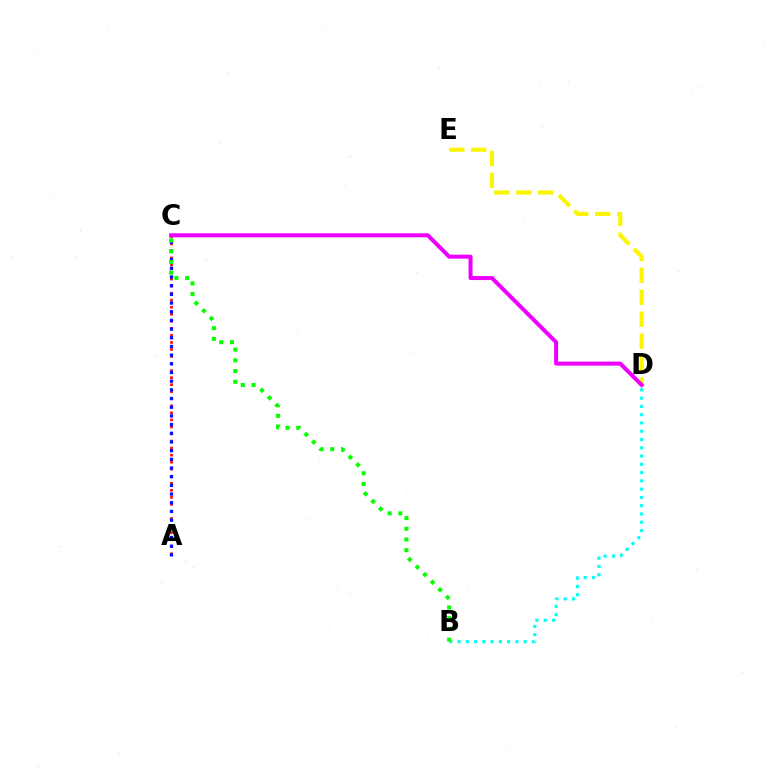{('A', 'C'): [{'color': '#ff0000', 'line_style': 'dotted', 'thickness': 1.91}, {'color': '#0010ff', 'line_style': 'dotted', 'thickness': 2.36}], ('B', 'D'): [{'color': '#00fff6', 'line_style': 'dotted', 'thickness': 2.25}], ('D', 'E'): [{'color': '#fcf500', 'line_style': 'dashed', 'thickness': 2.98}], ('B', 'C'): [{'color': '#08ff00', 'line_style': 'dotted', 'thickness': 2.91}], ('C', 'D'): [{'color': '#ee00ff', 'line_style': 'solid', 'thickness': 2.88}]}